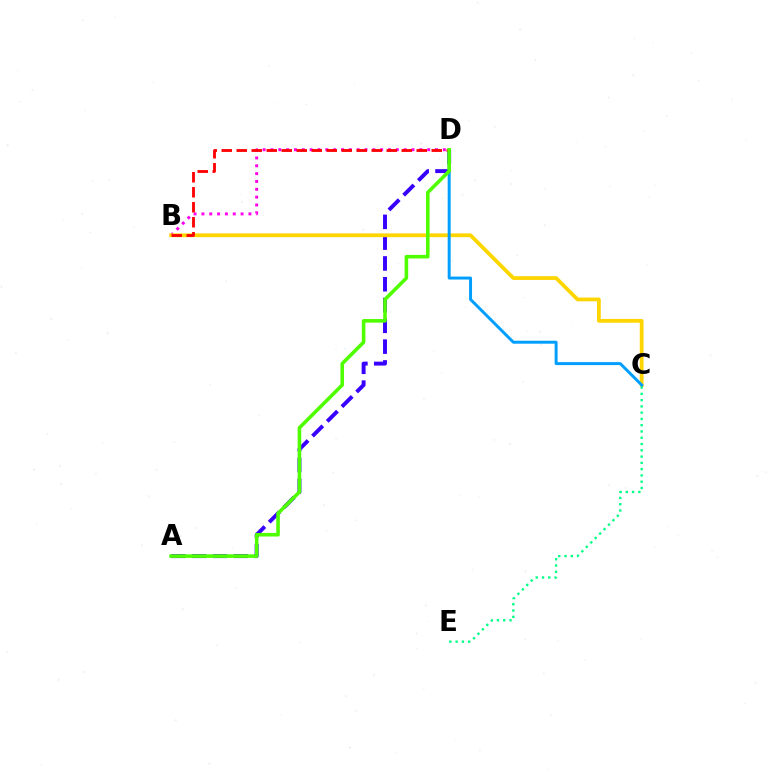{('A', 'D'): [{'color': '#3700ff', 'line_style': 'dashed', 'thickness': 2.83}, {'color': '#4fff00', 'line_style': 'solid', 'thickness': 2.58}], ('B', 'D'): [{'color': '#ff00ed', 'line_style': 'dotted', 'thickness': 2.13}, {'color': '#ff0000', 'line_style': 'dashed', 'thickness': 2.04}], ('B', 'C'): [{'color': '#ffd500', 'line_style': 'solid', 'thickness': 2.71}], ('C', 'E'): [{'color': '#00ff86', 'line_style': 'dotted', 'thickness': 1.7}], ('C', 'D'): [{'color': '#009eff', 'line_style': 'solid', 'thickness': 2.13}]}